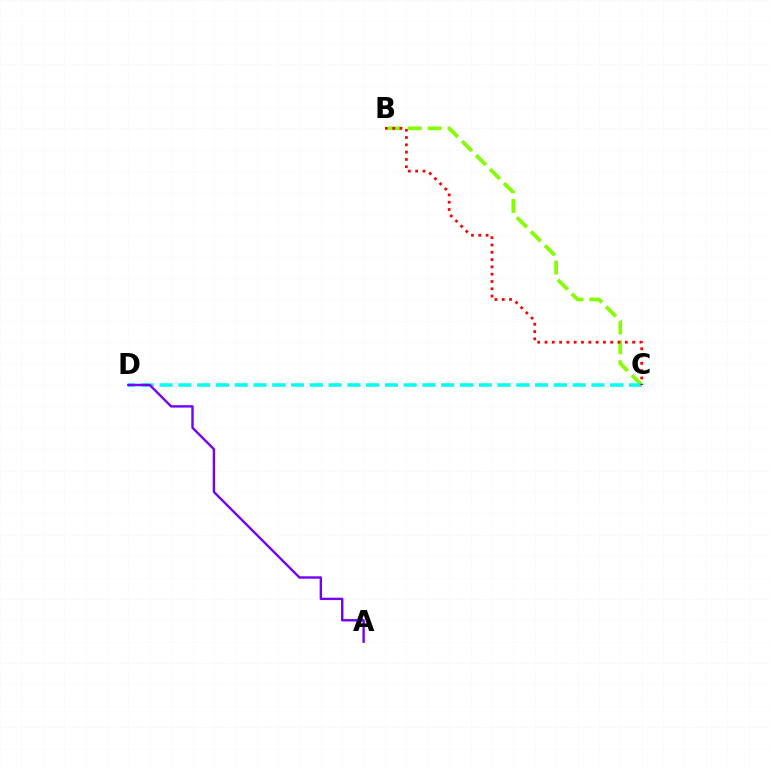{('B', 'C'): [{'color': '#84ff00', 'line_style': 'dashed', 'thickness': 2.69}, {'color': '#ff0000', 'line_style': 'dotted', 'thickness': 1.98}], ('C', 'D'): [{'color': '#00fff6', 'line_style': 'dashed', 'thickness': 2.55}], ('A', 'D'): [{'color': '#7200ff', 'line_style': 'solid', 'thickness': 1.72}]}